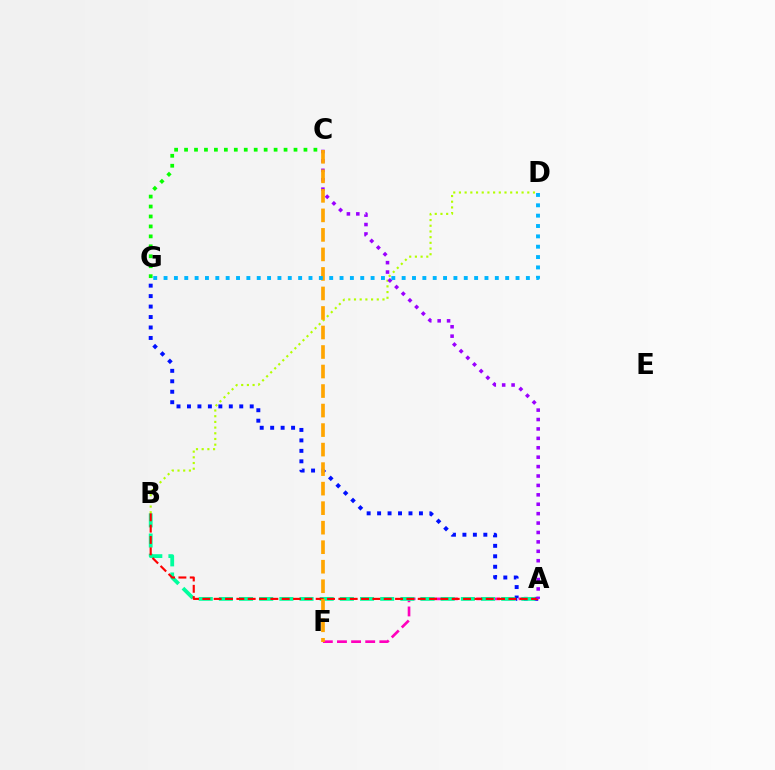{('A', 'G'): [{'color': '#0010ff', 'line_style': 'dotted', 'thickness': 2.84}], ('A', 'F'): [{'color': '#ff00bd', 'line_style': 'dashed', 'thickness': 1.92}], ('A', 'B'): [{'color': '#00ff9d', 'line_style': 'dashed', 'thickness': 2.74}, {'color': '#ff0000', 'line_style': 'dashed', 'thickness': 1.54}], ('B', 'D'): [{'color': '#b3ff00', 'line_style': 'dotted', 'thickness': 1.55}], ('A', 'C'): [{'color': '#9b00ff', 'line_style': 'dotted', 'thickness': 2.56}], ('C', 'G'): [{'color': '#08ff00', 'line_style': 'dotted', 'thickness': 2.7}], ('C', 'F'): [{'color': '#ffa500', 'line_style': 'dashed', 'thickness': 2.65}], ('D', 'G'): [{'color': '#00b5ff', 'line_style': 'dotted', 'thickness': 2.81}]}